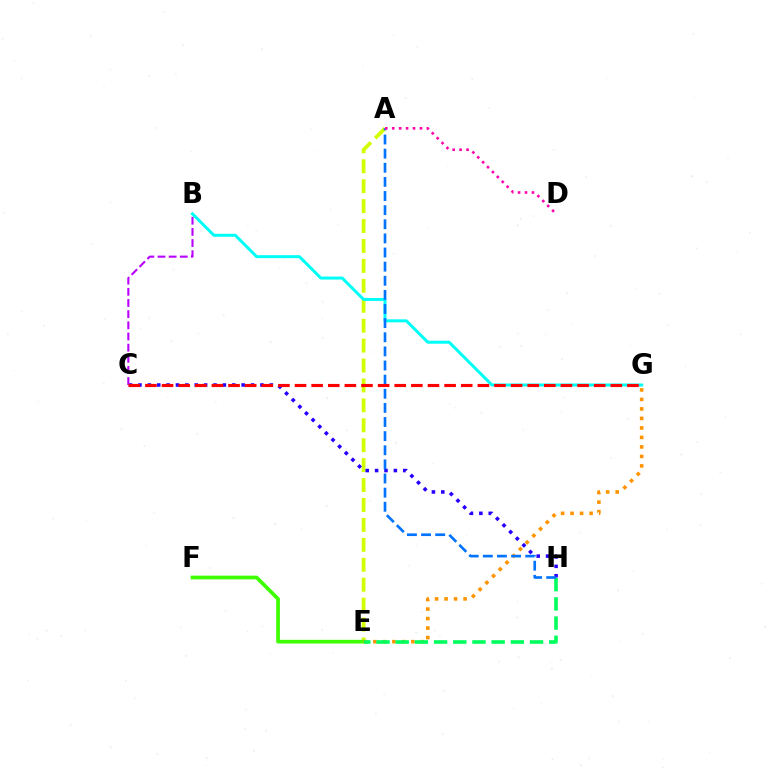{('A', 'E'): [{'color': '#d1ff00', 'line_style': 'dashed', 'thickness': 2.71}], ('C', 'H'): [{'color': '#2500ff', 'line_style': 'dotted', 'thickness': 2.55}], ('E', 'F'): [{'color': '#3dff00', 'line_style': 'solid', 'thickness': 2.67}], ('B', 'C'): [{'color': '#b900ff', 'line_style': 'dashed', 'thickness': 1.52}], ('E', 'G'): [{'color': '#ff9400', 'line_style': 'dotted', 'thickness': 2.58}], ('E', 'H'): [{'color': '#00ff5c', 'line_style': 'dashed', 'thickness': 2.61}], ('B', 'G'): [{'color': '#00fff6', 'line_style': 'solid', 'thickness': 2.16}], ('A', 'H'): [{'color': '#0074ff', 'line_style': 'dashed', 'thickness': 1.92}], ('A', 'D'): [{'color': '#ff00ac', 'line_style': 'dotted', 'thickness': 1.88}], ('C', 'G'): [{'color': '#ff0000', 'line_style': 'dashed', 'thickness': 2.26}]}